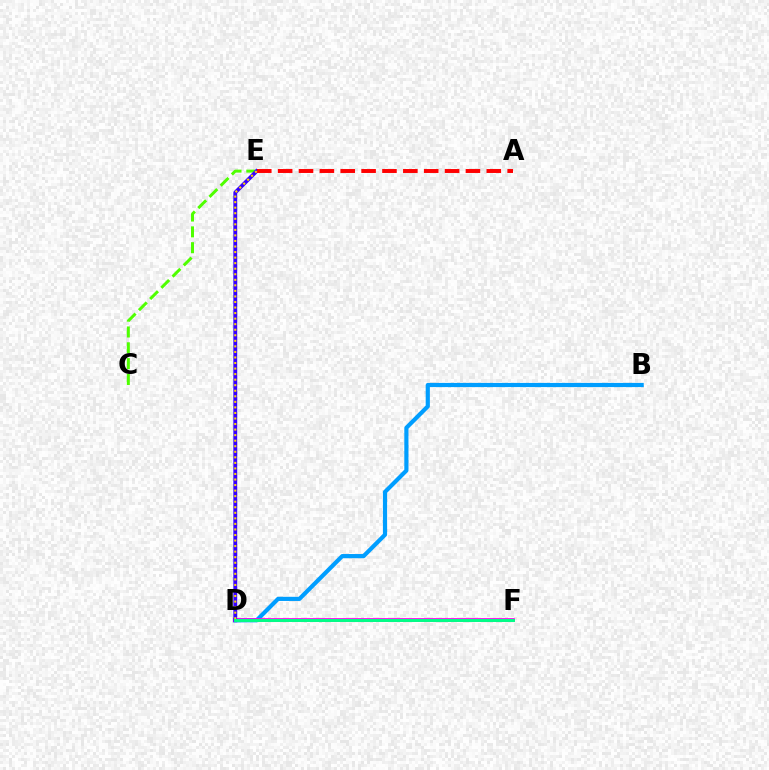{('B', 'D'): [{'color': '#009eff', 'line_style': 'solid', 'thickness': 3.0}], ('C', 'E'): [{'color': '#4fff00', 'line_style': 'dashed', 'thickness': 2.15}], ('D', 'F'): [{'color': '#ff00ed', 'line_style': 'solid', 'thickness': 2.69}, {'color': '#00ff86', 'line_style': 'solid', 'thickness': 2.13}], ('D', 'E'): [{'color': '#3700ff', 'line_style': 'solid', 'thickness': 2.77}, {'color': '#ffd500', 'line_style': 'dotted', 'thickness': 1.51}], ('A', 'E'): [{'color': '#ff0000', 'line_style': 'dashed', 'thickness': 2.83}]}